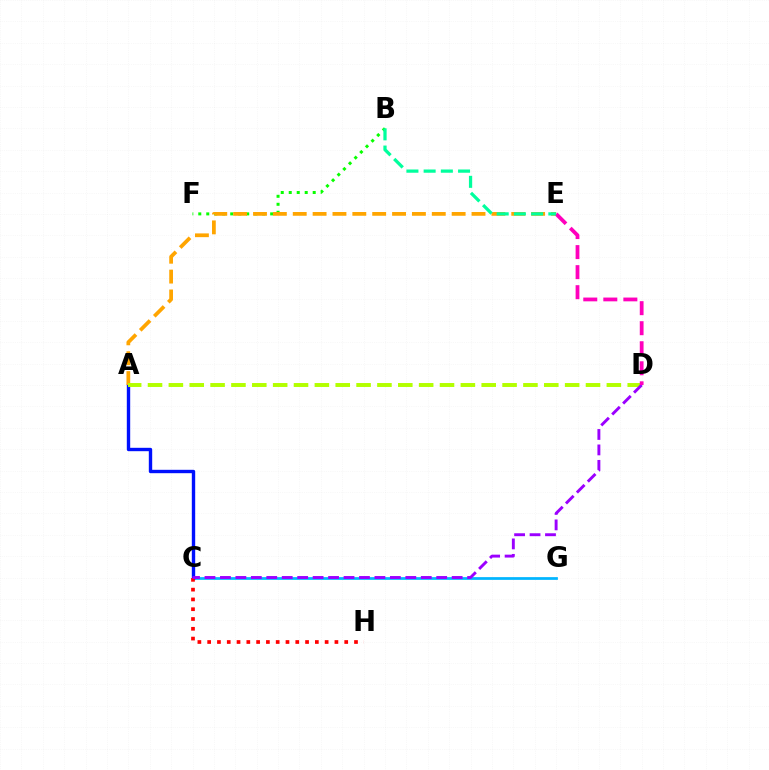{('C', 'G'): [{'color': '#00b5ff', 'line_style': 'solid', 'thickness': 1.97}], ('B', 'F'): [{'color': '#08ff00', 'line_style': 'dotted', 'thickness': 2.17}], ('A', 'C'): [{'color': '#0010ff', 'line_style': 'solid', 'thickness': 2.43}], ('A', 'E'): [{'color': '#ffa500', 'line_style': 'dashed', 'thickness': 2.7}], ('C', 'H'): [{'color': '#ff0000', 'line_style': 'dotted', 'thickness': 2.66}], ('A', 'D'): [{'color': '#b3ff00', 'line_style': 'dashed', 'thickness': 2.83}], ('C', 'D'): [{'color': '#9b00ff', 'line_style': 'dashed', 'thickness': 2.1}], ('D', 'E'): [{'color': '#ff00bd', 'line_style': 'dashed', 'thickness': 2.72}], ('B', 'E'): [{'color': '#00ff9d', 'line_style': 'dashed', 'thickness': 2.34}]}